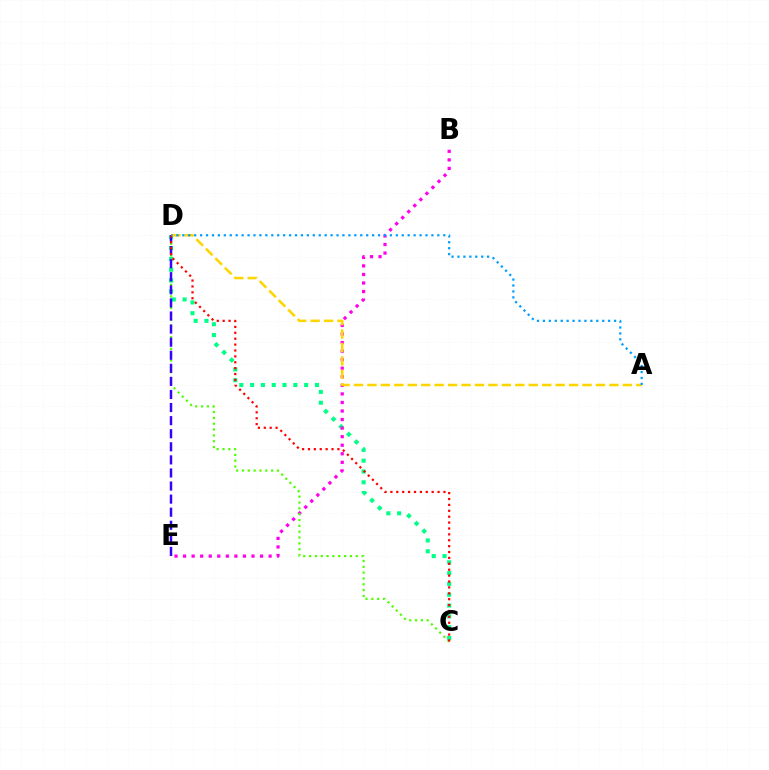{('C', 'D'): [{'color': '#00ff86', 'line_style': 'dotted', 'thickness': 2.94}, {'color': '#4fff00', 'line_style': 'dotted', 'thickness': 1.59}, {'color': '#ff0000', 'line_style': 'dotted', 'thickness': 1.6}], ('B', 'E'): [{'color': '#ff00ed', 'line_style': 'dotted', 'thickness': 2.32}], ('D', 'E'): [{'color': '#3700ff', 'line_style': 'dashed', 'thickness': 1.78}], ('A', 'D'): [{'color': '#ffd500', 'line_style': 'dashed', 'thickness': 1.83}, {'color': '#009eff', 'line_style': 'dotted', 'thickness': 1.61}]}